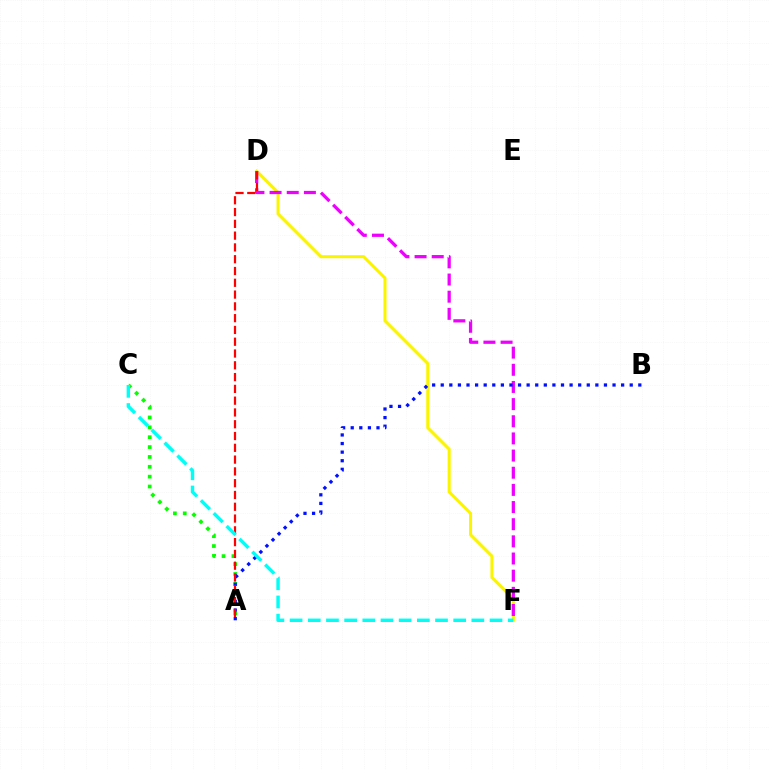{('D', 'F'): [{'color': '#fcf500', 'line_style': 'solid', 'thickness': 2.2}, {'color': '#ee00ff', 'line_style': 'dashed', 'thickness': 2.33}], ('A', 'C'): [{'color': '#08ff00', 'line_style': 'dotted', 'thickness': 2.68}], ('A', 'B'): [{'color': '#0010ff', 'line_style': 'dotted', 'thickness': 2.33}], ('A', 'D'): [{'color': '#ff0000', 'line_style': 'dashed', 'thickness': 1.6}], ('C', 'F'): [{'color': '#00fff6', 'line_style': 'dashed', 'thickness': 2.47}]}